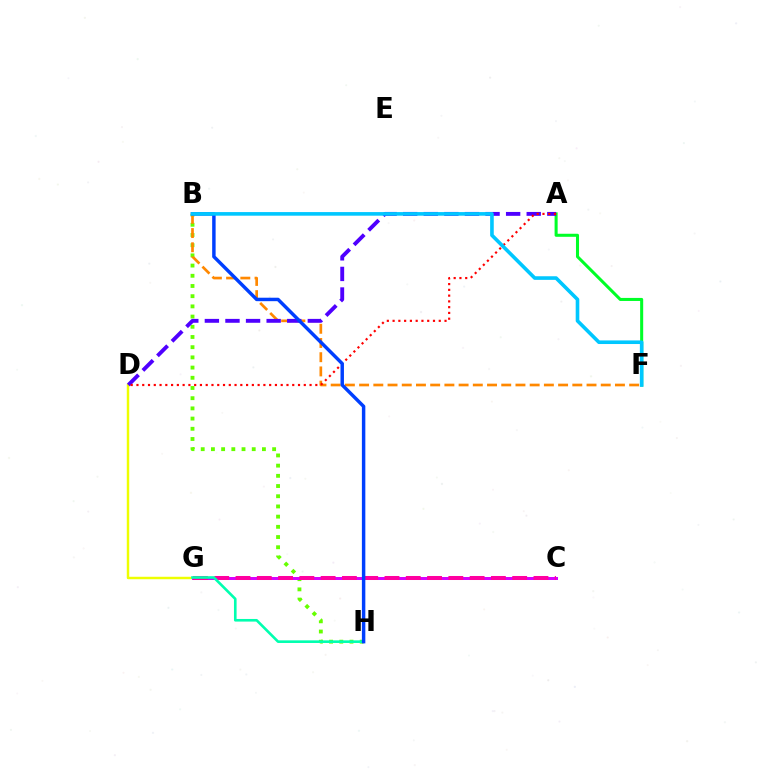{('B', 'H'): [{'color': '#66ff00', 'line_style': 'dotted', 'thickness': 2.77}, {'color': '#003fff', 'line_style': 'solid', 'thickness': 2.49}], ('D', 'G'): [{'color': '#eeff00', 'line_style': 'solid', 'thickness': 1.77}], ('B', 'F'): [{'color': '#ff8800', 'line_style': 'dashed', 'thickness': 1.93}, {'color': '#00c7ff', 'line_style': 'solid', 'thickness': 2.6}], ('C', 'G'): [{'color': '#d600ff', 'line_style': 'solid', 'thickness': 2.15}, {'color': '#ff00a0', 'line_style': 'dashed', 'thickness': 2.89}], ('A', 'F'): [{'color': '#00ff27', 'line_style': 'solid', 'thickness': 2.19}], ('A', 'D'): [{'color': '#4f00ff', 'line_style': 'dashed', 'thickness': 2.8}, {'color': '#ff0000', 'line_style': 'dotted', 'thickness': 1.57}], ('G', 'H'): [{'color': '#00ffaf', 'line_style': 'solid', 'thickness': 1.89}]}